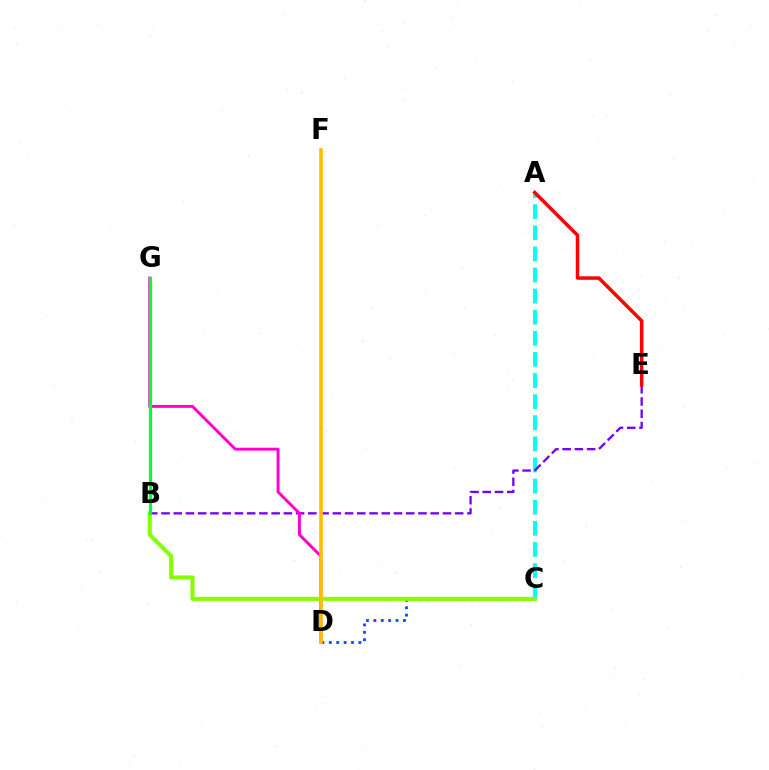{('A', 'C'): [{'color': '#00fff6', 'line_style': 'dashed', 'thickness': 2.87}], ('B', 'E'): [{'color': '#7200ff', 'line_style': 'dashed', 'thickness': 1.66}], ('C', 'D'): [{'color': '#004bff', 'line_style': 'dotted', 'thickness': 2.01}], ('D', 'G'): [{'color': '#ff00cf', 'line_style': 'solid', 'thickness': 2.1}], ('A', 'E'): [{'color': '#ff0000', 'line_style': 'solid', 'thickness': 2.51}], ('B', 'C'): [{'color': '#84ff00', 'line_style': 'solid', 'thickness': 2.93}], ('D', 'F'): [{'color': '#ffbd00', 'line_style': 'solid', 'thickness': 2.61}], ('B', 'G'): [{'color': '#00ff39', 'line_style': 'solid', 'thickness': 2.33}]}